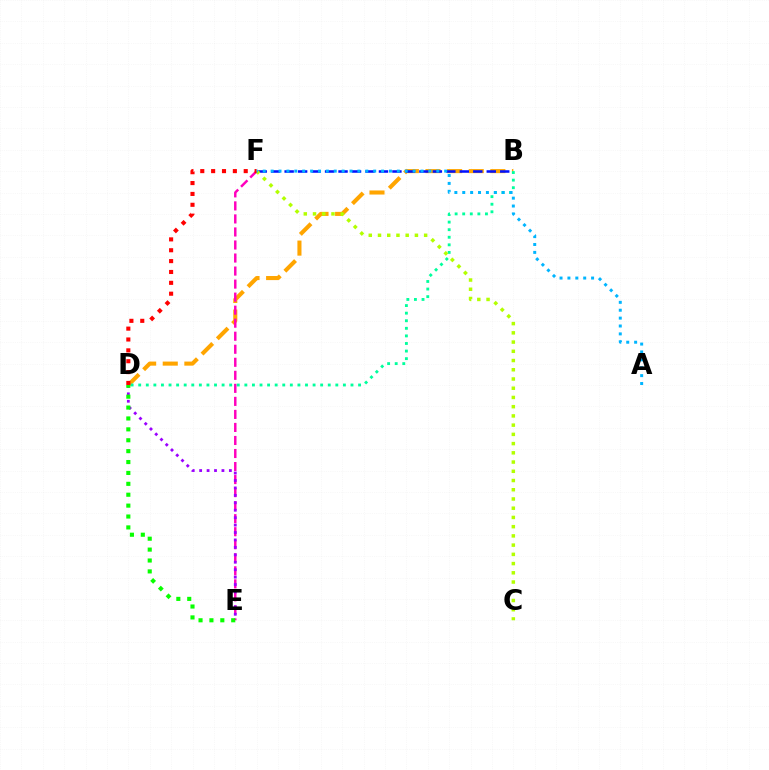{('B', 'D'): [{'color': '#ffa500', 'line_style': 'dashed', 'thickness': 2.94}, {'color': '#00ff9d', 'line_style': 'dotted', 'thickness': 2.06}], ('B', 'F'): [{'color': '#0010ff', 'line_style': 'dashed', 'thickness': 1.83}], ('E', 'F'): [{'color': '#ff00bd', 'line_style': 'dashed', 'thickness': 1.77}], ('D', 'E'): [{'color': '#9b00ff', 'line_style': 'dotted', 'thickness': 2.02}, {'color': '#08ff00', 'line_style': 'dotted', 'thickness': 2.96}], ('C', 'F'): [{'color': '#b3ff00', 'line_style': 'dotted', 'thickness': 2.51}], ('D', 'F'): [{'color': '#ff0000', 'line_style': 'dotted', 'thickness': 2.95}], ('A', 'F'): [{'color': '#00b5ff', 'line_style': 'dotted', 'thickness': 2.14}]}